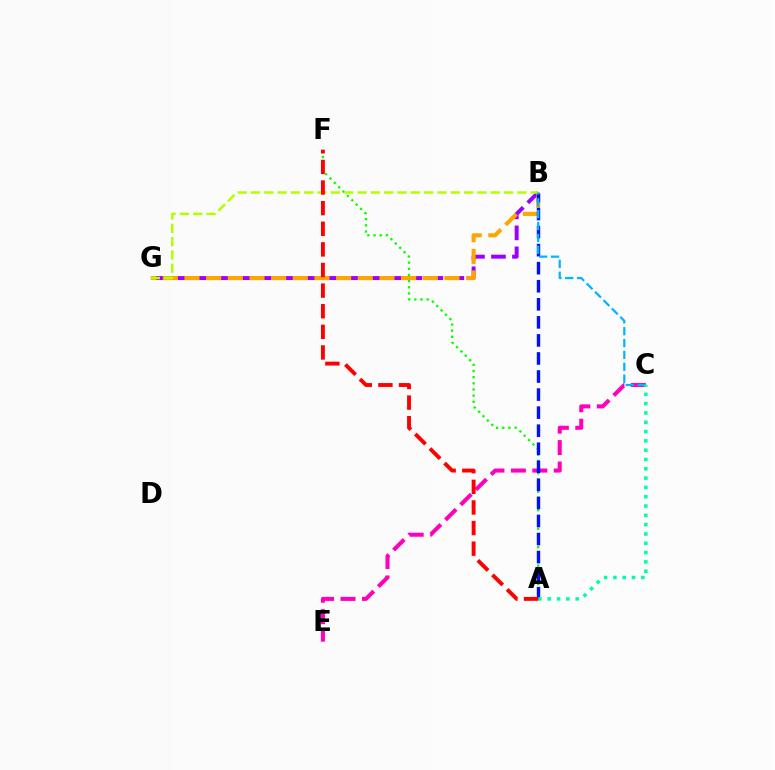{('B', 'G'): [{'color': '#9b00ff', 'line_style': 'dashed', 'thickness': 2.85}, {'color': '#ffa500', 'line_style': 'dashed', 'thickness': 2.94}, {'color': '#b3ff00', 'line_style': 'dashed', 'thickness': 1.81}], ('C', 'E'): [{'color': '#ff00bd', 'line_style': 'dashed', 'thickness': 2.91}], ('A', 'F'): [{'color': '#08ff00', 'line_style': 'dotted', 'thickness': 1.67}, {'color': '#ff0000', 'line_style': 'dashed', 'thickness': 2.8}], ('A', 'B'): [{'color': '#0010ff', 'line_style': 'dashed', 'thickness': 2.45}], ('B', 'C'): [{'color': '#00b5ff', 'line_style': 'dashed', 'thickness': 1.61}], ('A', 'C'): [{'color': '#00ff9d', 'line_style': 'dotted', 'thickness': 2.53}]}